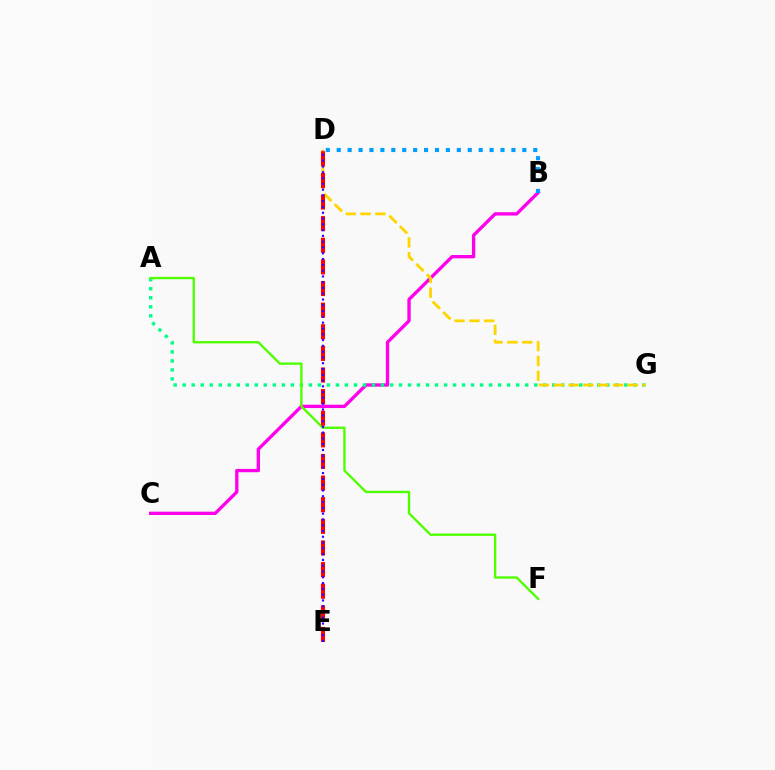{('B', 'C'): [{'color': '#ff00ed', 'line_style': 'solid', 'thickness': 2.4}], ('A', 'G'): [{'color': '#00ff86', 'line_style': 'dotted', 'thickness': 2.45}], ('A', 'F'): [{'color': '#4fff00', 'line_style': 'solid', 'thickness': 1.69}], ('D', 'G'): [{'color': '#ffd500', 'line_style': 'dashed', 'thickness': 2.02}], ('D', 'E'): [{'color': '#ff0000', 'line_style': 'dashed', 'thickness': 2.94}, {'color': '#3700ff', 'line_style': 'dotted', 'thickness': 1.57}], ('B', 'D'): [{'color': '#009eff', 'line_style': 'dotted', 'thickness': 2.97}]}